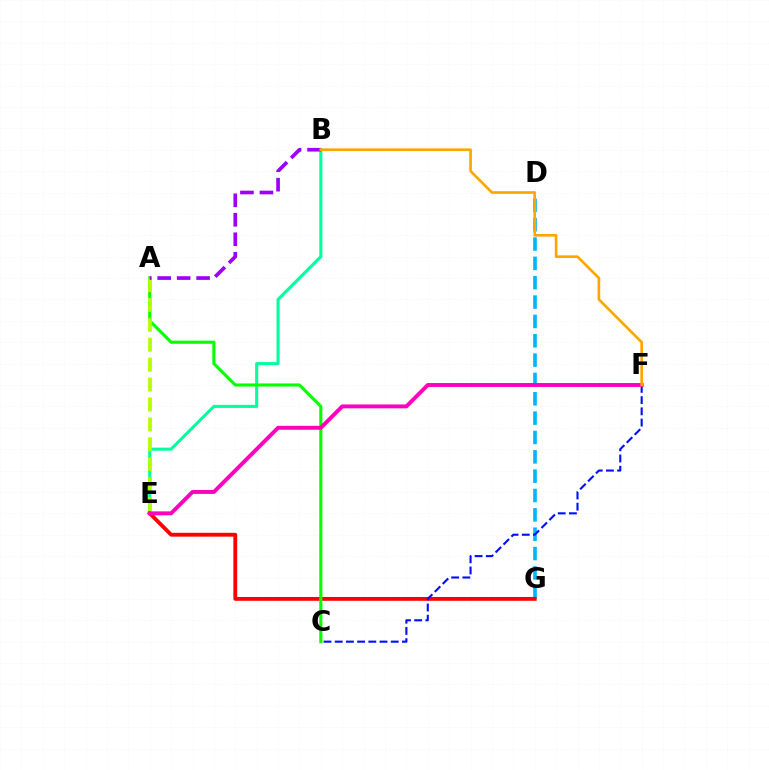{('B', 'E'): [{'color': '#00ff9d', 'line_style': 'solid', 'thickness': 2.22}], ('D', 'G'): [{'color': '#00b5ff', 'line_style': 'dashed', 'thickness': 2.63}], ('E', 'G'): [{'color': '#ff0000', 'line_style': 'solid', 'thickness': 2.75}], ('A', 'C'): [{'color': '#08ff00', 'line_style': 'solid', 'thickness': 2.24}], ('C', 'F'): [{'color': '#0010ff', 'line_style': 'dashed', 'thickness': 1.52}], ('E', 'F'): [{'color': '#ff00bd', 'line_style': 'solid', 'thickness': 2.82}], ('A', 'E'): [{'color': '#b3ff00', 'line_style': 'dashed', 'thickness': 2.71}], ('A', 'B'): [{'color': '#9b00ff', 'line_style': 'dashed', 'thickness': 2.65}], ('B', 'F'): [{'color': '#ffa500', 'line_style': 'solid', 'thickness': 1.91}]}